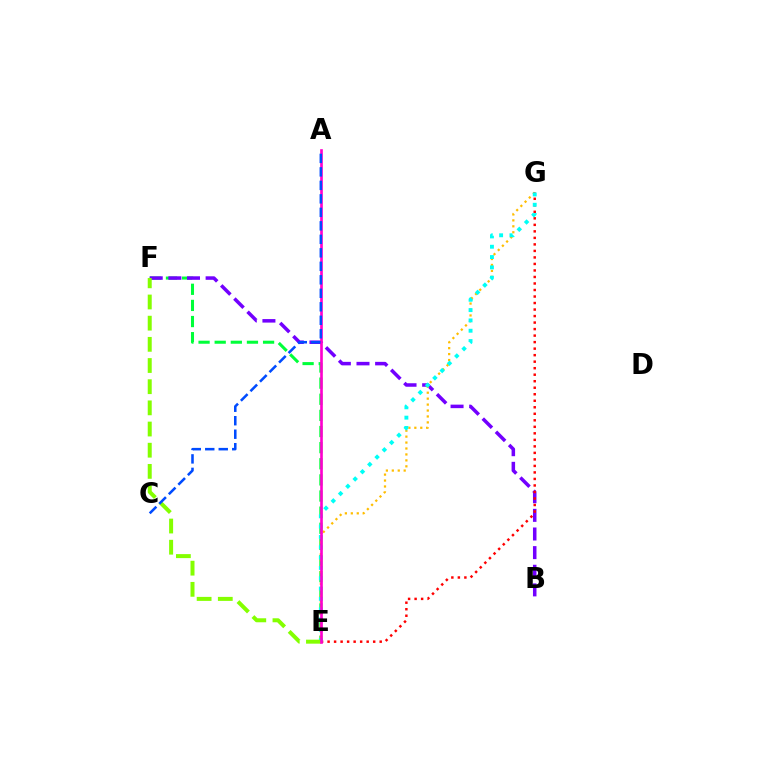{('E', 'F'): [{'color': '#00ff39', 'line_style': 'dashed', 'thickness': 2.19}, {'color': '#84ff00', 'line_style': 'dashed', 'thickness': 2.88}], ('B', 'F'): [{'color': '#7200ff', 'line_style': 'dashed', 'thickness': 2.53}], ('E', 'G'): [{'color': '#ffbd00', 'line_style': 'dotted', 'thickness': 1.61}, {'color': '#ff0000', 'line_style': 'dotted', 'thickness': 1.77}, {'color': '#00fff6', 'line_style': 'dotted', 'thickness': 2.8}], ('A', 'E'): [{'color': '#ff00cf', 'line_style': 'solid', 'thickness': 1.91}], ('A', 'C'): [{'color': '#004bff', 'line_style': 'dashed', 'thickness': 1.83}]}